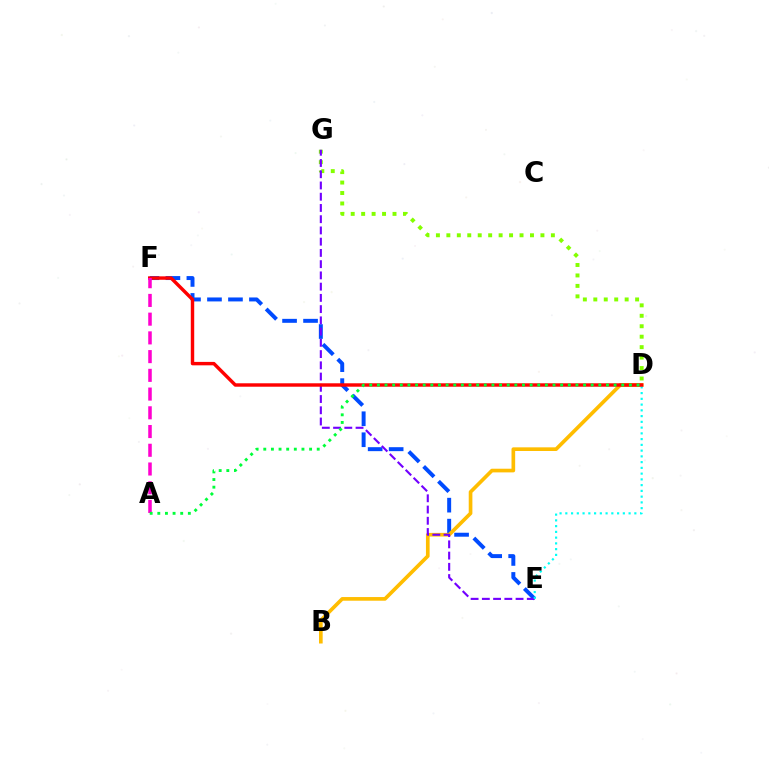{('E', 'F'): [{'color': '#004bff', 'line_style': 'dashed', 'thickness': 2.85}], ('B', 'D'): [{'color': '#ffbd00', 'line_style': 'solid', 'thickness': 2.64}], ('D', 'G'): [{'color': '#84ff00', 'line_style': 'dotted', 'thickness': 2.84}], ('E', 'G'): [{'color': '#7200ff', 'line_style': 'dashed', 'thickness': 1.53}], ('D', 'E'): [{'color': '#00fff6', 'line_style': 'dotted', 'thickness': 1.56}], ('D', 'F'): [{'color': '#ff0000', 'line_style': 'solid', 'thickness': 2.47}], ('A', 'F'): [{'color': '#ff00cf', 'line_style': 'dashed', 'thickness': 2.54}], ('A', 'D'): [{'color': '#00ff39', 'line_style': 'dotted', 'thickness': 2.07}]}